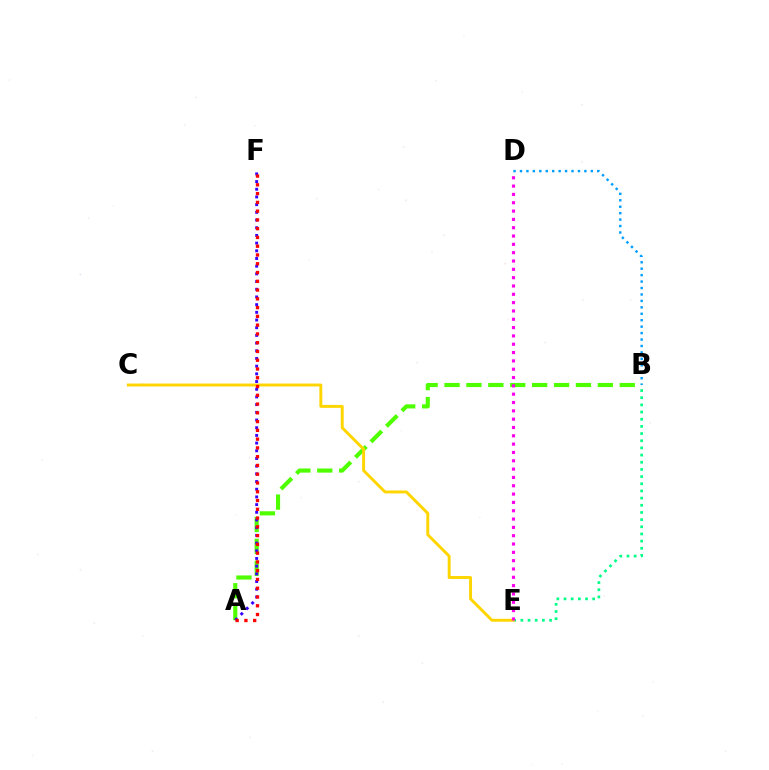{('B', 'D'): [{'color': '#009eff', 'line_style': 'dotted', 'thickness': 1.75}], ('A', 'B'): [{'color': '#4fff00', 'line_style': 'dashed', 'thickness': 2.98}], ('B', 'E'): [{'color': '#00ff86', 'line_style': 'dotted', 'thickness': 1.95}], ('A', 'F'): [{'color': '#3700ff', 'line_style': 'dotted', 'thickness': 2.09}, {'color': '#ff0000', 'line_style': 'dotted', 'thickness': 2.38}], ('C', 'E'): [{'color': '#ffd500', 'line_style': 'solid', 'thickness': 2.11}], ('D', 'E'): [{'color': '#ff00ed', 'line_style': 'dotted', 'thickness': 2.26}]}